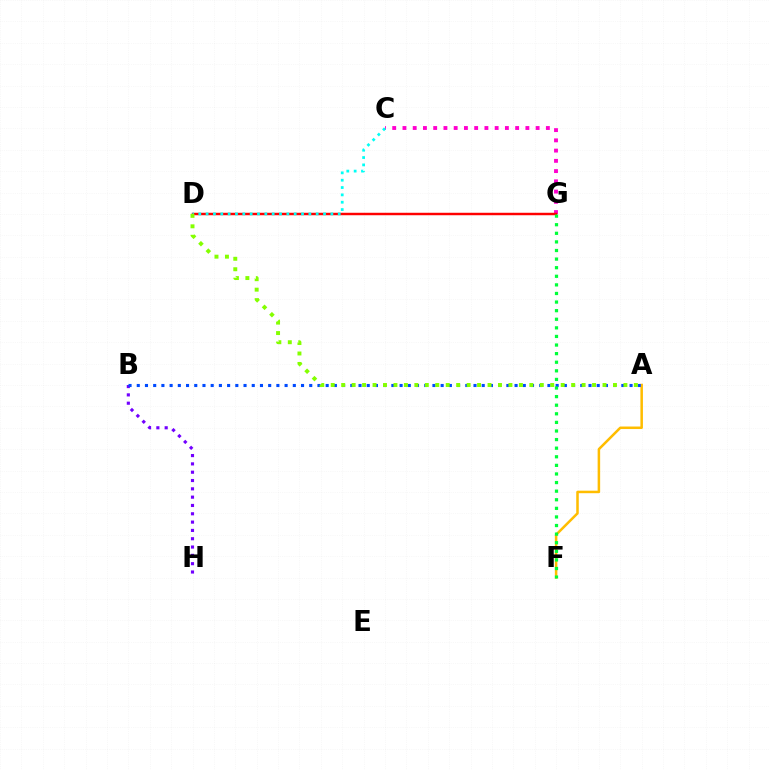{('A', 'F'): [{'color': '#ffbd00', 'line_style': 'solid', 'thickness': 1.81}], ('B', 'H'): [{'color': '#7200ff', 'line_style': 'dotted', 'thickness': 2.26}], ('C', 'G'): [{'color': '#ff00cf', 'line_style': 'dotted', 'thickness': 2.78}], ('D', 'G'): [{'color': '#ff0000', 'line_style': 'solid', 'thickness': 1.77}], ('A', 'B'): [{'color': '#004bff', 'line_style': 'dotted', 'thickness': 2.23}], ('C', 'D'): [{'color': '#00fff6', 'line_style': 'dotted', 'thickness': 1.99}], ('A', 'D'): [{'color': '#84ff00', 'line_style': 'dotted', 'thickness': 2.84}], ('F', 'G'): [{'color': '#00ff39', 'line_style': 'dotted', 'thickness': 2.34}]}